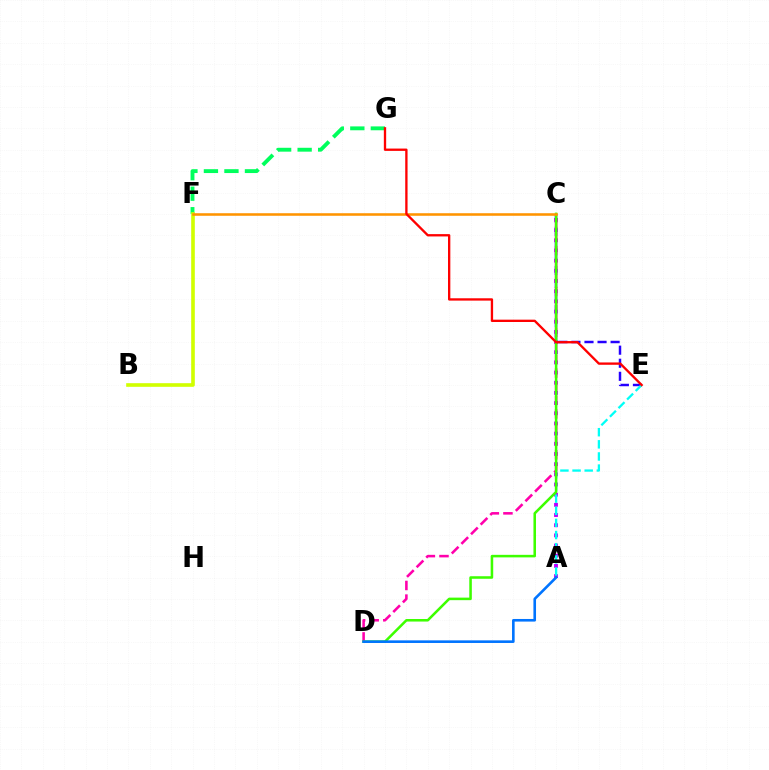{('F', 'G'): [{'color': '#00ff5c', 'line_style': 'dashed', 'thickness': 2.79}], ('C', 'E'): [{'color': '#2500ff', 'line_style': 'dashed', 'thickness': 1.77}], ('B', 'F'): [{'color': '#d1ff00', 'line_style': 'solid', 'thickness': 2.61}], ('A', 'C'): [{'color': '#b900ff', 'line_style': 'dotted', 'thickness': 2.76}], ('C', 'D'): [{'color': '#ff00ac', 'line_style': 'dashed', 'thickness': 1.85}, {'color': '#3dff00', 'line_style': 'solid', 'thickness': 1.83}], ('A', 'E'): [{'color': '#00fff6', 'line_style': 'dashed', 'thickness': 1.65}], ('C', 'F'): [{'color': '#ff9400', 'line_style': 'solid', 'thickness': 1.85}], ('A', 'D'): [{'color': '#0074ff', 'line_style': 'solid', 'thickness': 1.88}], ('E', 'G'): [{'color': '#ff0000', 'line_style': 'solid', 'thickness': 1.68}]}